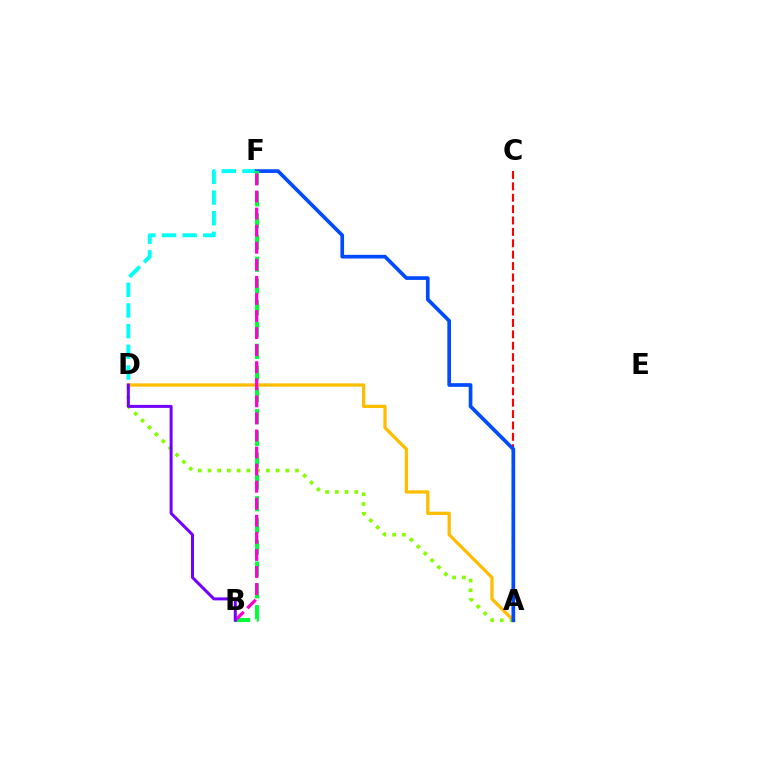{('A', 'C'): [{'color': '#ff0000', 'line_style': 'dashed', 'thickness': 1.55}], ('D', 'F'): [{'color': '#00fff6', 'line_style': 'dashed', 'thickness': 2.81}], ('A', 'D'): [{'color': '#84ff00', 'line_style': 'dotted', 'thickness': 2.64}, {'color': '#ffbd00', 'line_style': 'solid', 'thickness': 2.36}], ('A', 'F'): [{'color': '#004bff', 'line_style': 'solid', 'thickness': 2.65}], ('B', 'F'): [{'color': '#00ff39', 'line_style': 'dashed', 'thickness': 2.96}, {'color': '#ff00cf', 'line_style': 'dashed', 'thickness': 2.32}], ('B', 'D'): [{'color': '#7200ff', 'line_style': 'solid', 'thickness': 2.16}]}